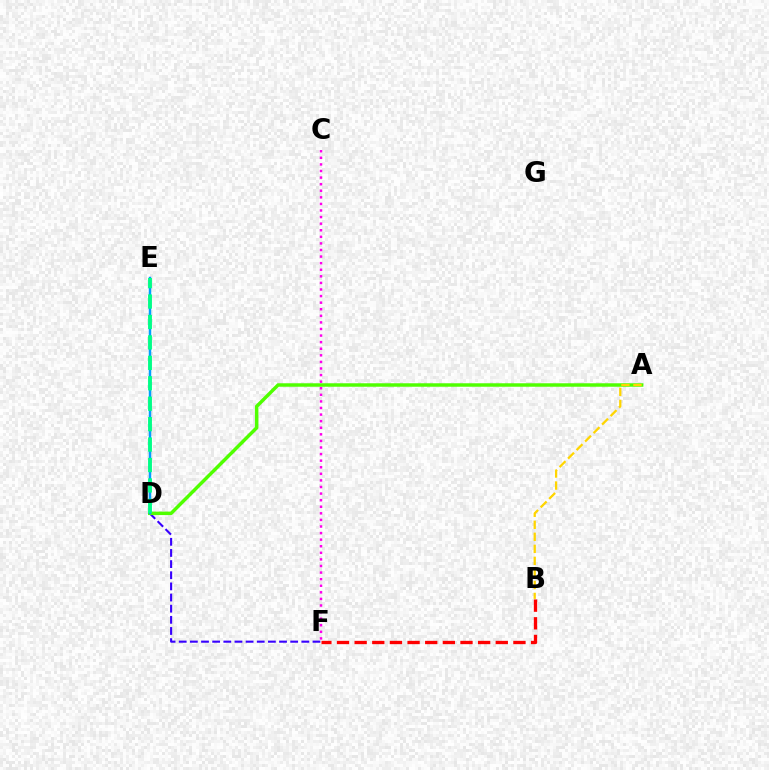{('C', 'F'): [{'color': '#ff00ed', 'line_style': 'dotted', 'thickness': 1.79}], ('D', 'F'): [{'color': '#3700ff', 'line_style': 'dashed', 'thickness': 1.51}], ('A', 'D'): [{'color': '#4fff00', 'line_style': 'solid', 'thickness': 2.49}], ('B', 'F'): [{'color': '#ff0000', 'line_style': 'dashed', 'thickness': 2.4}], ('D', 'E'): [{'color': '#009eff', 'line_style': 'solid', 'thickness': 1.78}, {'color': '#00ff86', 'line_style': 'dashed', 'thickness': 2.78}], ('A', 'B'): [{'color': '#ffd500', 'line_style': 'dashed', 'thickness': 1.63}]}